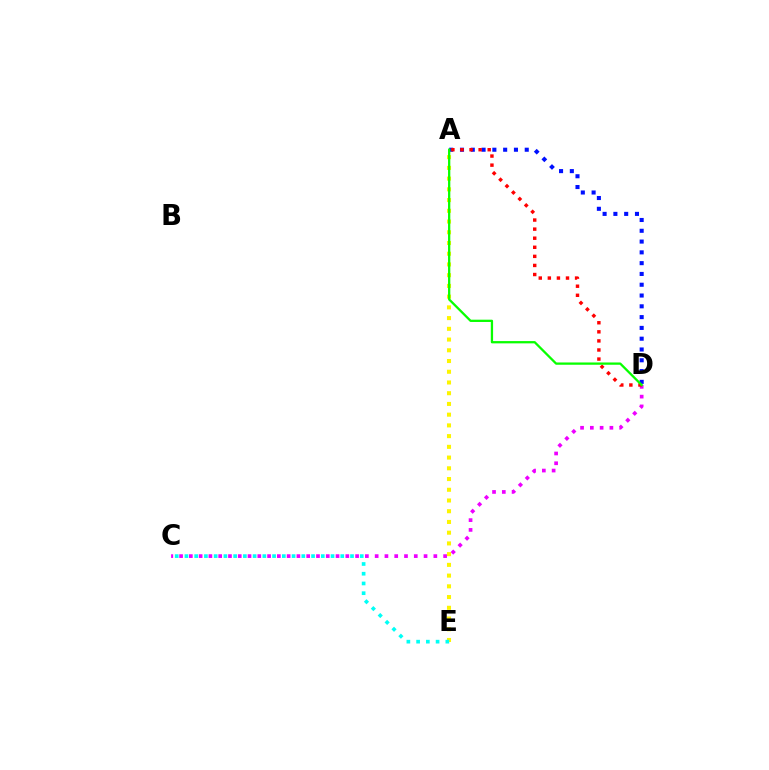{('A', 'D'): [{'color': '#0010ff', 'line_style': 'dotted', 'thickness': 2.93}, {'color': '#ff0000', 'line_style': 'dotted', 'thickness': 2.47}, {'color': '#08ff00', 'line_style': 'solid', 'thickness': 1.64}], ('C', 'D'): [{'color': '#ee00ff', 'line_style': 'dotted', 'thickness': 2.66}], ('A', 'E'): [{'color': '#fcf500', 'line_style': 'dotted', 'thickness': 2.92}], ('C', 'E'): [{'color': '#00fff6', 'line_style': 'dotted', 'thickness': 2.65}]}